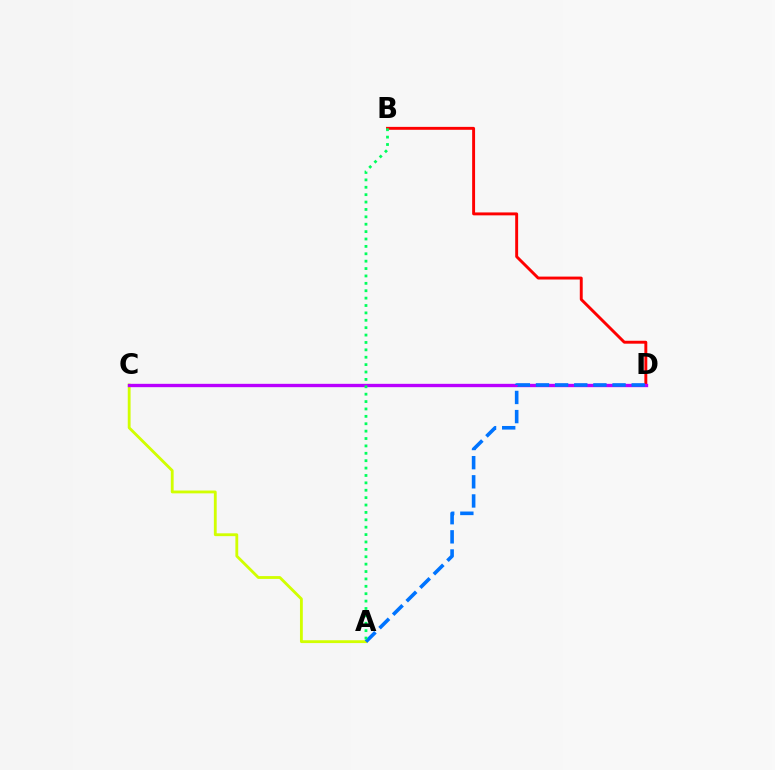{('A', 'C'): [{'color': '#d1ff00', 'line_style': 'solid', 'thickness': 2.04}], ('B', 'D'): [{'color': '#ff0000', 'line_style': 'solid', 'thickness': 2.1}], ('C', 'D'): [{'color': '#b900ff', 'line_style': 'solid', 'thickness': 2.41}], ('A', 'D'): [{'color': '#0074ff', 'line_style': 'dashed', 'thickness': 2.6}], ('A', 'B'): [{'color': '#00ff5c', 'line_style': 'dotted', 'thickness': 2.01}]}